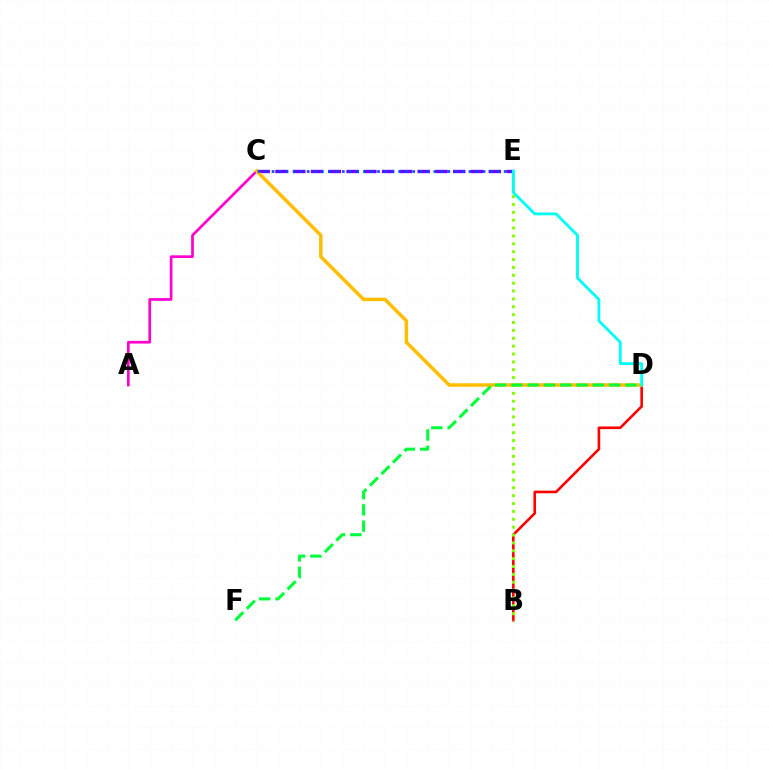{('B', 'D'): [{'color': '#ff0000', 'line_style': 'solid', 'thickness': 1.88}], ('C', 'E'): [{'color': '#7200ff', 'line_style': 'dashed', 'thickness': 2.41}, {'color': '#004bff', 'line_style': 'dotted', 'thickness': 1.91}], ('A', 'C'): [{'color': '#ff00cf', 'line_style': 'solid', 'thickness': 1.94}], ('C', 'D'): [{'color': '#ffbd00', 'line_style': 'solid', 'thickness': 2.5}], ('B', 'E'): [{'color': '#84ff00', 'line_style': 'dotted', 'thickness': 2.14}], ('D', 'F'): [{'color': '#00ff39', 'line_style': 'dashed', 'thickness': 2.21}], ('D', 'E'): [{'color': '#00fff6', 'line_style': 'solid', 'thickness': 2.05}]}